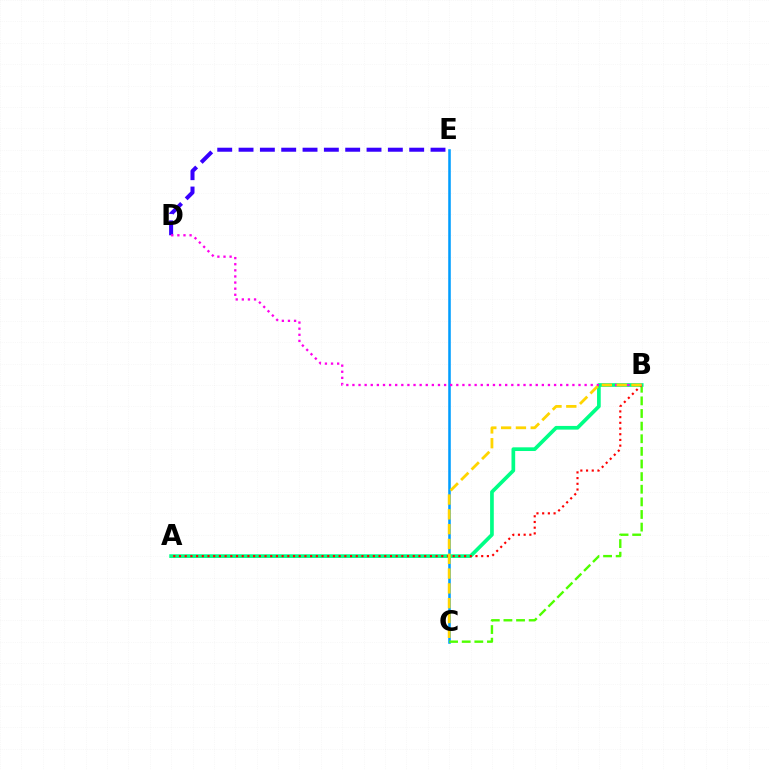{('D', 'E'): [{'color': '#3700ff', 'line_style': 'dashed', 'thickness': 2.9}], ('C', 'E'): [{'color': '#009eff', 'line_style': 'solid', 'thickness': 1.84}], ('B', 'C'): [{'color': '#4fff00', 'line_style': 'dashed', 'thickness': 1.71}, {'color': '#ffd500', 'line_style': 'dashed', 'thickness': 2.01}], ('A', 'B'): [{'color': '#00ff86', 'line_style': 'solid', 'thickness': 2.66}, {'color': '#ff0000', 'line_style': 'dotted', 'thickness': 1.55}], ('B', 'D'): [{'color': '#ff00ed', 'line_style': 'dotted', 'thickness': 1.66}]}